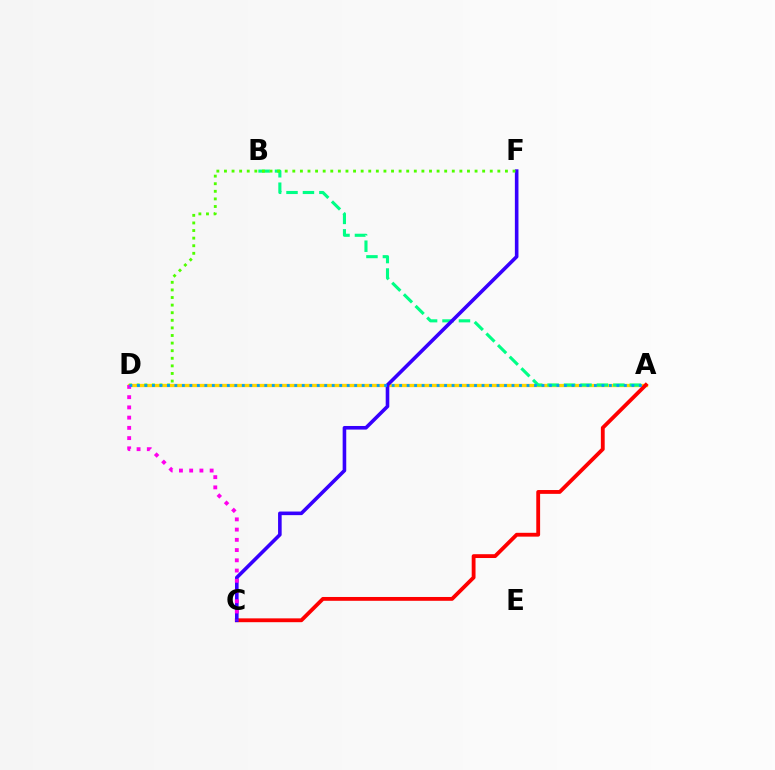{('A', 'D'): [{'color': '#ffd500', 'line_style': 'solid', 'thickness': 2.38}, {'color': '#009eff', 'line_style': 'dotted', 'thickness': 2.04}], ('A', 'B'): [{'color': '#00ff86', 'line_style': 'dashed', 'thickness': 2.23}], ('A', 'C'): [{'color': '#ff0000', 'line_style': 'solid', 'thickness': 2.76}], ('C', 'F'): [{'color': '#3700ff', 'line_style': 'solid', 'thickness': 2.59}], ('D', 'F'): [{'color': '#4fff00', 'line_style': 'dotted', 'thickness': 2.06}], ('C', 'D'): [{'color': '#ff00ed', 'line_style': 'dotted', 'thickness': 2.78}]}